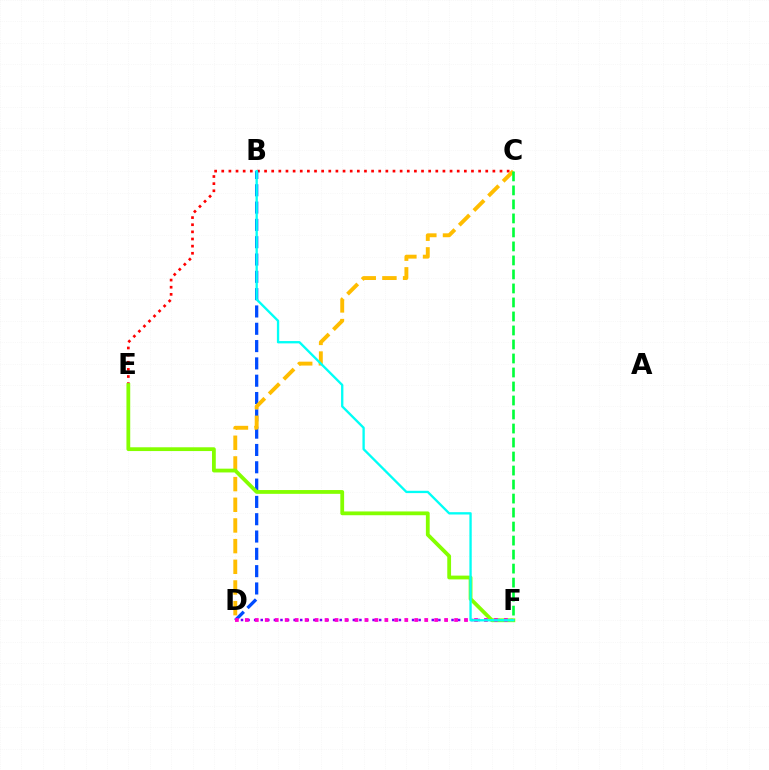{('C', 'E'): [{'color': '#ff0000', 'line_style': 'dotted', 'thickness': 1.94}], ('B', 'D'): [{'color': '#004bff', 'line_style': 'dashed', 'thickness': 2.35}], ('C', 'D'): [{'color': '#ffbd00', 'line_style': 'dashed', 'thickness': 2.81}], ('D', 'F'): [{'color': '#7200ff', 'line_style': 'dotted', 'thickness': 1.79}, {'color': '#ff00cf', 'line_style': 'dotted', 'thickness': 2.71}], ('E', 'F'): [{'color': '#84ff00', 'line_style': 'solid', 'thickness': 2.73}], ('C', 'F'): [{'color': '#00ff39', 'line_style': 'dashed', 'thickness': 1.9}], ('B', 'F'): [{'color': '#00fff6', 'line_style': 'solid', 'thickness': 1.68}]}